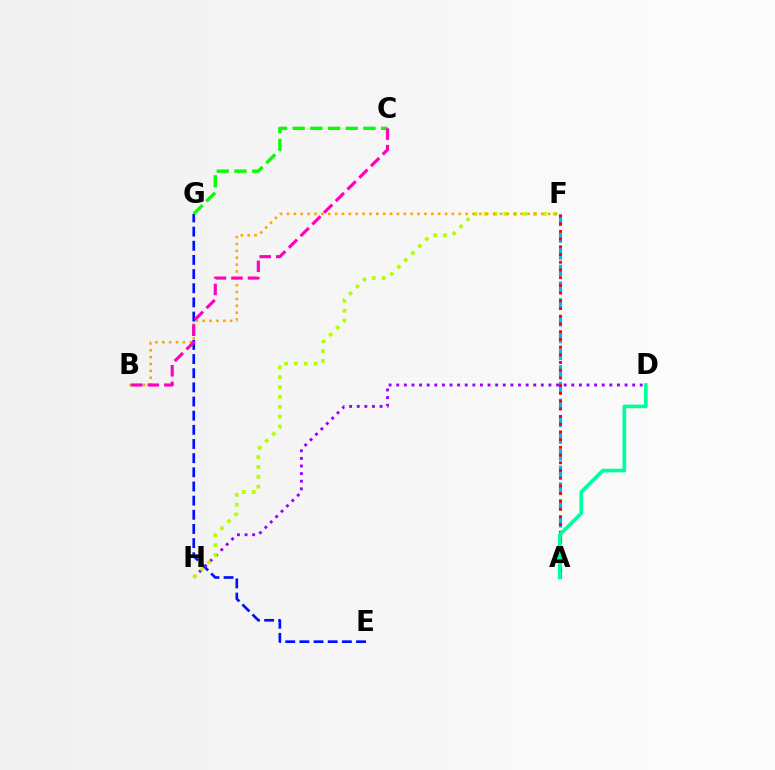{('E', 'G'): [{'color': '#0010ff', 'line_style': 'dashed', 'thickness': 1.92}], ('D', 'H'): [{'color': '#9b00ff', 'line_style': 'dotted', 'thickness': 2.07}], ('F', 'H'): [{'color': '#b3ff00', 'line_style': 'dotted', 'thickness': 2.68}], ('A', 'F'): [{'color': '#00b5ff', 'line_style': 'dashed', 'thickness': 2.27}, {'color': '#ff0000', 'line_style': 'dotted', 'thickness': 2.1}], ('B', 'F'): [{'color': '#ffa500', 'line_style': 'dotted', 'thickness': 1.87}], ('C', 'G'): [{'color': '#08ff00', 'line_style': 'dashed', 'thickness': 2.4}], ('B', 'C'): [{'color': '#ff00bd', 'line_style': 'dashed', 'thickness': 2.25}], ('A', 'D'): [{'color': '#00ff9d', 'line_style': 'solid', 'thickness': 2.64}]}